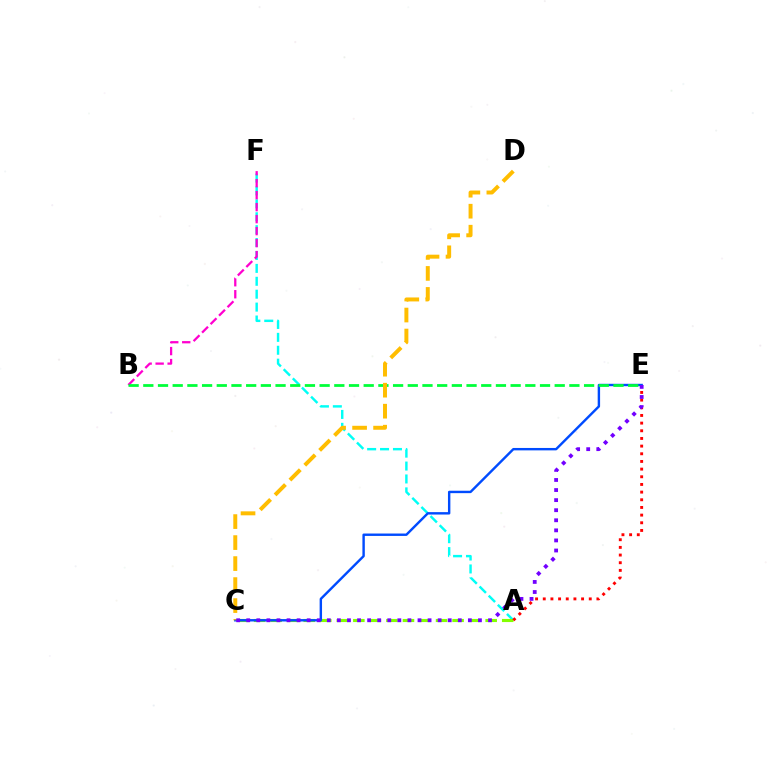{('A', 'F'): [{'color': '#00fff6', 'line_style': 'dashed', 'thickness': 1.75}], ('A', 'C'): [{'color': '#84ff00', 'line_style': 'dashed', 'thickness': 2.25}], ('C', 'E'): [{'color': '#004bff', 'line_style': 'solid', 'thickness': 1.73}, {'color': '#7200ff', 'line_style': 'dotted', 'thickness': 2.74}], ('B', 'F'): [{'color': '#ff00cf', 'line_style': 'dashed', 'thickness': 1.63}], ('B', 'E'): [{'color': '#00ff39', 'line_style': 'dashed', 'thickness': 2.0}], ('C', 'D'): [{'color': '#ffbd00', 'line_style': 'dashed', 'thickness': 2.85}], ('A', 'E'): [{'color': '#ff0000', 'line_style': 'dotted', 'thickness': 2.08}]}